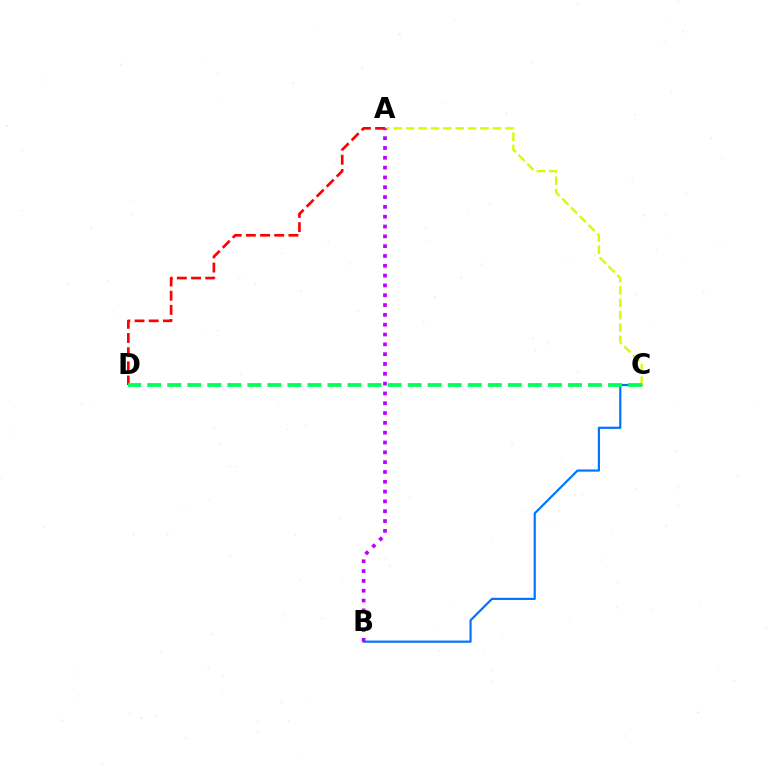{('B', 'C'): [{'color': '#0074ff', 'line_style': 'solid', 'thickness': 1.57}], ('A', 'D'): [{'color': '#ff0000', 'line_style': 'dashed', 'thickness': 1.93}], ('A', 'C'): [{'color': '#d1ff00', 'line_style': 'dashed', 'thickness': 1.68}], ('C', 'D'): [{'color': '#00ff5c', 'line_style': 'dashed', 'thickness': 2.72}], ('A', 'B'): [{'color': '#b900ff', 'line_style': 'dotted', 'thickness': 2.67}]}